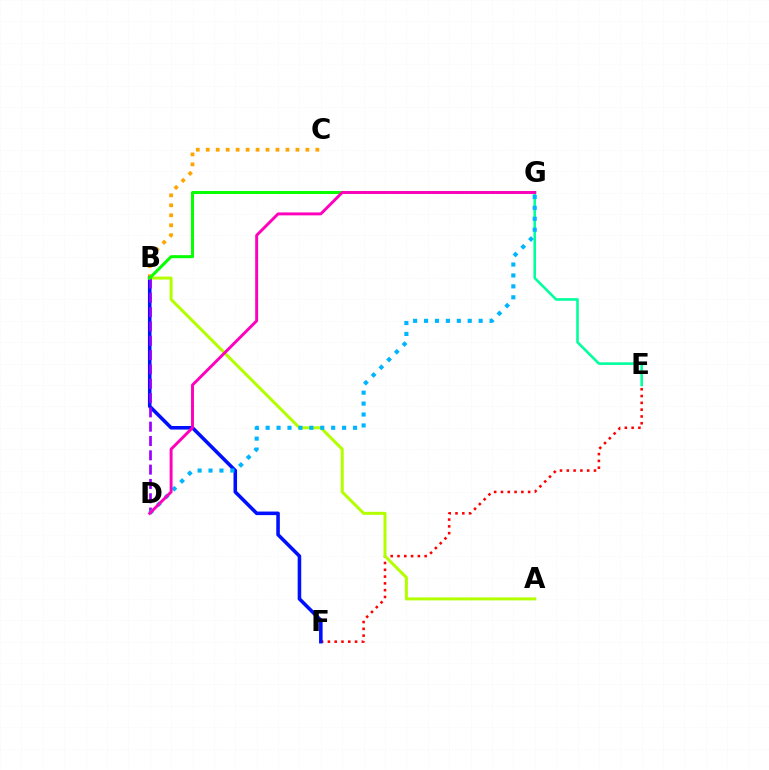{('B', 'C'): [{'color': '#ffa500', 'line_style': 'dotted', 'thickness': 2.71}], ('E', 'G'): [{'color': '#00ff9d', 'line_style': 'solid', 'thickness': 1.86}], ('E', 'F'): [{'color': '#ff0000', 'line_style': 'dotted', 'thickness': 1.84}], ('B', 'F'): [{'color': '#0010ff', 'line_style': 'solid', 'thickness': 2.57}], ('A', 'B'): [{'color': '#b3ff00', 'line_style': 'solid', 'thickness': 2.17}], ('B', 'D'): [{'color': '#9b00ff', 'line_style': 'dashed', 'thickness': 1.95}], ('D', 'G'): [{'color': '#00b5ff', 'line_style': 'dotted', 'thickness': 2.97}, {'color': '#ff00bd', 'line_style': 'solid', 'thickness': 2.11}], ('B', 'G'): [{'color': '#08ff00', 'line_style': 'solid', 'thickness': 2.18}]}